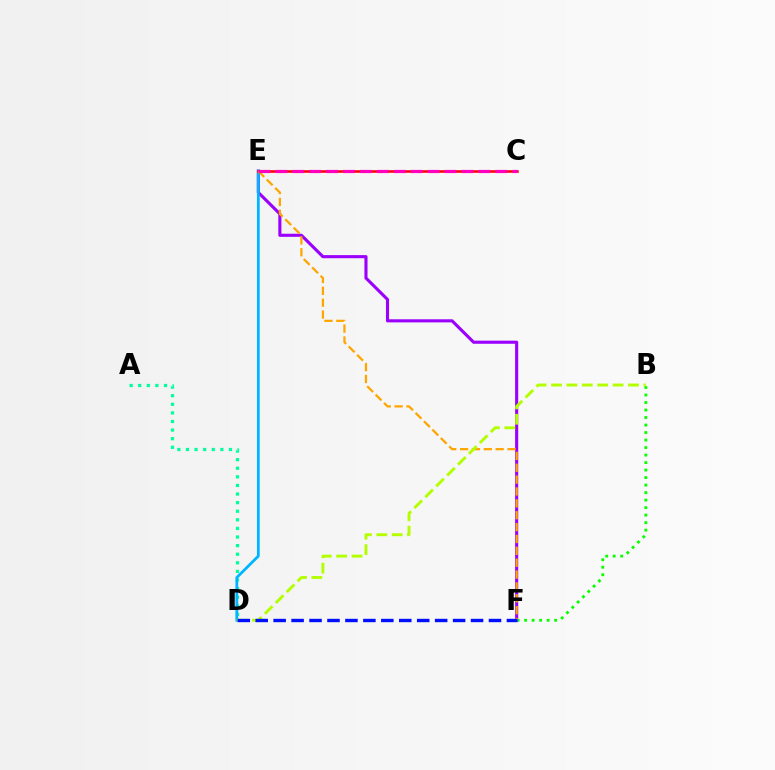{('A', 'D'): [{'color': '#00ff9d', 'line_style': 'dotted', 'thickness': 2.34}], ('E', 'F'): [{'color': '#9b00ff', 'line_style': 'solid', 'thickness': 2.24}, {'color': '#ffa500', 'line_style': 'dashed', 'thickness': 1.61}], ('B', 'F'): [{'color': '#08ff00', 'line_style': 'dotted', 'thickness': 2.04}], ('D', 'E'): [{'color': '#00b5ff', 'line_style': 'solid', 'thickness': 2.0}], ('C', 'E'): [{'color': '#ff0000', 'line_style': 'solid', 'thickness': 1.83}, {'color': '#ff00bd', 'line_style': 'dashed', 'thickness': 2.3}], ('B', 'D'): [{'color': '#b3ff00', 'line_style': 'dashed', 'thickness': 2.09}], ('D', 'F'): [{'color': '#0010ff', 'line_style': 'dashed', 'thickness': 2.44}]}